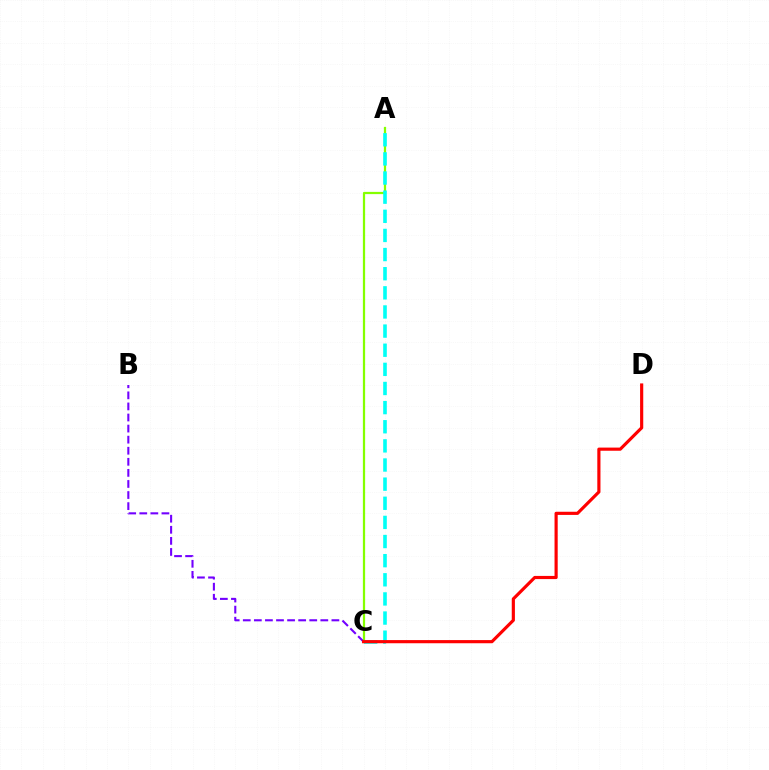{('A', 'C'): [{'color': '#84ff00', 'line_style': 'solid', 'thickness': 1.61}, {'color': '#00fff6', 'line_style': 'dashed', 'thickness': 2.6}], ('B', 'C'): [{'color': '#7200ff', 'line_style': 'dashed', 'thickness': 1.5}], ('C', 'D'): [{'color': '#ff0000', 'line_style': 'solid', 'thickness': 2.28}]}